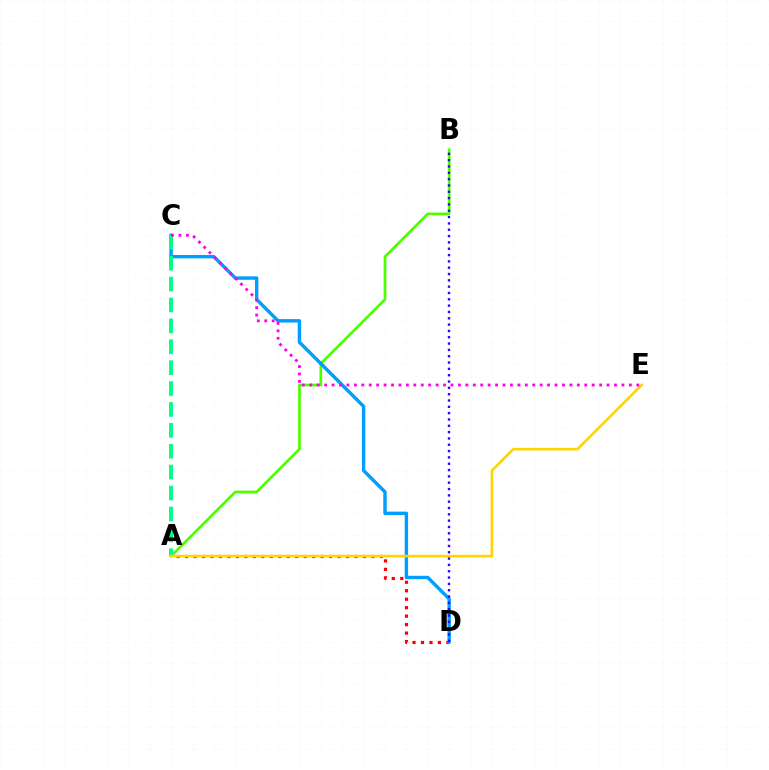{('A', 'D'): [{'color': '#ff0000', 'line_style': 'dotted', 'thickness': 2.3}], ('A', 'B'): [{'color': '#4fff00', 'line_style': 'solid', 'thickness': 1.96}], ('C', 'D'): [{'color': '#009eff', 'line_style': 'solid', 'thickness': 2.46}], ('A', 'C'): [{'color': '#00ff86', 'line_style': 'dashed', 'thickness': 2.84}], ('A', 'E'): [{'color': '#ffd500', 'line_style': 'solid', 'thickness': 1.89}], ('B', 'D'): [{'color': '#3700ff', 'line_style': 'dotted', 'thickness': 1.72}], ('C', 'E'): [{'color': '#ff00ed', 'line_style': 'dotted', 'thickness': 2.02}]}